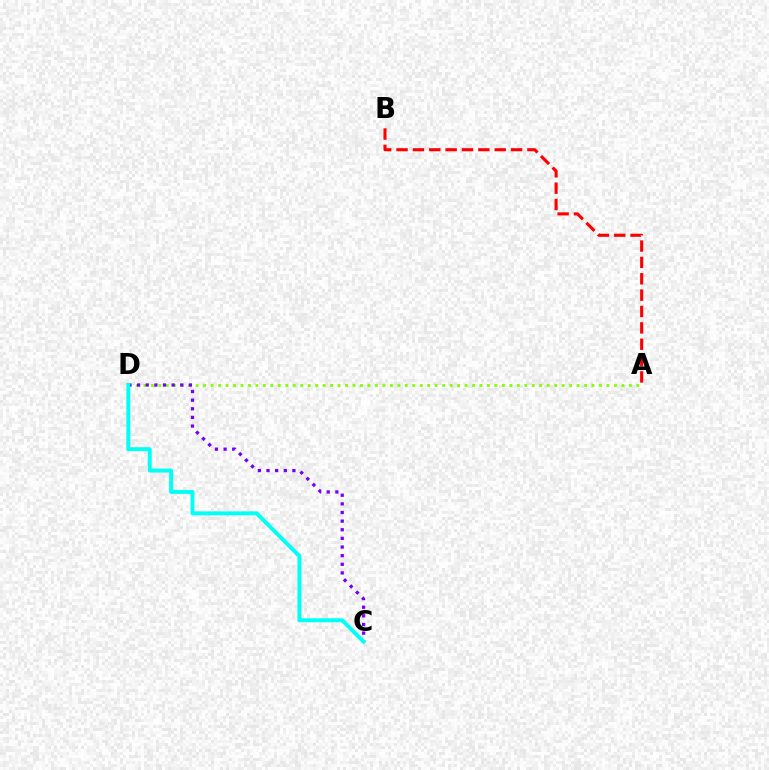{('A', 'B'): [{'color': '#ff0000', 'line_style': 'dashed', 'thickness': 2.22}], ('A', 'D'): [{'color': '#84ff00', 'line_style': 'dotted', 'thickness': 2.03}], ('C', 'D'): [{'color': '#7200ff', 'line_style': 'dotted', 'thickness': 2.35}, {'color': '#00fff6', 'line_style': 'solid', 'thickness': 2.84}]}